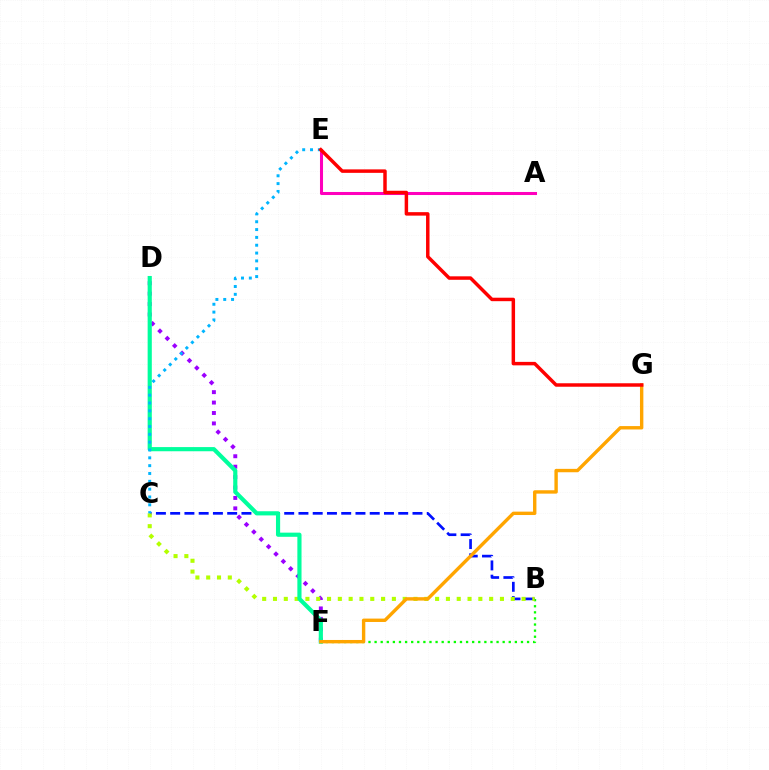{('B', 'F'): [{'color': '#08ff00', 'line_style': 'dotted', 'thickness': 1.66}], ('B', 'C'): [{'color': '#0010ff', 'line_style': 'dashed', 'thickness': 1.94}, {'color': '#b3ff00', 'line_style': 'dotted', 'thickness': 2.94}], ('D', 'F'): [{'color': '#9b00ff', 'line_style': 'dotted', 'thickness': 2.83}, {'color': '#00ff9d', 'line_style': 'solid', 'thickness': 3.0}], ('A', 'E'): [{'color': '#ff00bd', 'line_style': 'solid', 'thickness': 2.2}], ('C', 'E'): [{'color': '#00b5ff', 'line_style': 'dotted', 'thickness': 2.13}], ('F', 'G'): [{'color': '#ffa500', 'line_style': 'solid', 'thickness': 2.44}], ('E', 'G'): [{'color': '#ff0000', 'line_style': 'solid', 'thickness': 2.5}]}